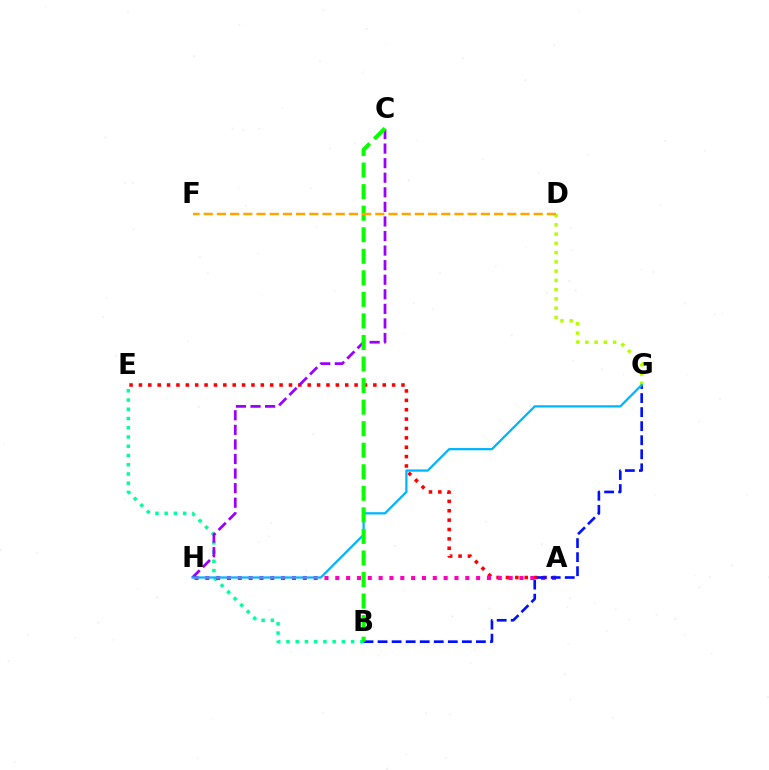{('D', 'G'): [{'color': '#b3ff00', 'line_style': 'dotted', 'thickness': 2.52}], ('A', 'E'): [{'color': '#ff0000', 'line_style': 'dotted', 'thickness': 2.55}], ('B', 'E'): [{'color': '#00ff9d', 'line_style': 'dotted', 'thickness': 2.51}], ('A', 'H'): [{'color': '#ff00bd', 'line_style': 'dotted', 'thickness': 2.94}], ('B', 'G'): [{'color': '#0010ff', 'line_style': 'dashed', 'thickness': 1.91}], ('C', 'H'): [{'color': '#9b00ff', 'line_style': 'dashed', 'thickness': 1.98}], ('G', 'H'): [{'color': '#00b5ff', 'line_style': 'solid', 'thickness': 1.62}], ('B', 'C'): [{'color': '#08ff00', 'line_style': 'dashed', 'thickness': 2.93}], ('D', 'F'): [{'color': '#ffa500', 'line_style': 'dashed', 'thickness': 1.79}]}